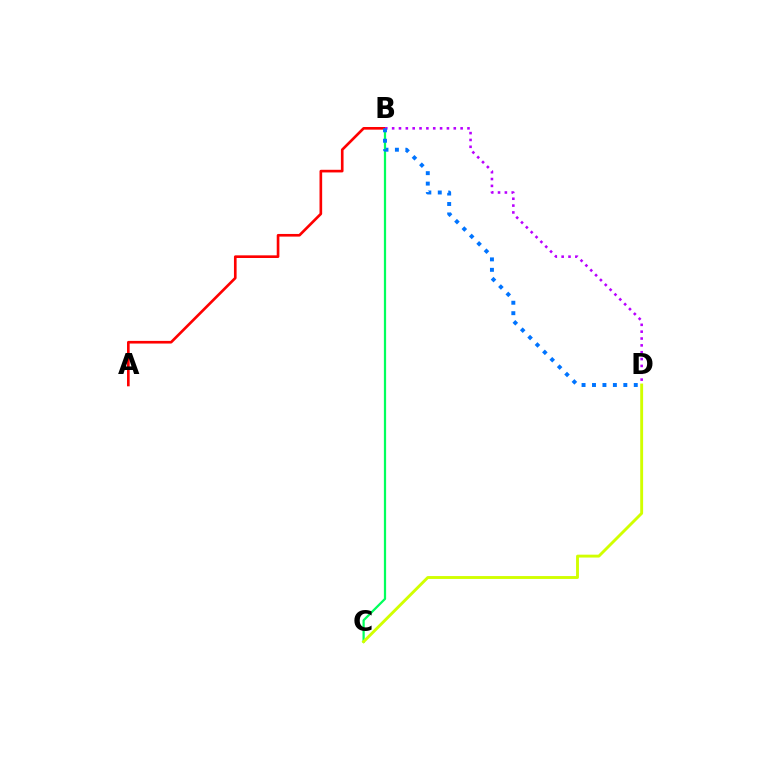{('B', 'C'): [{'color': '#00ff5c', 'line_style': 'solid', 'thickness': 1.61}], ('A', 'B'): [{'color': '#ff0000', 'line_style': 'solid', 'thickness': 1.91}], ('B', 'D'): [{'color': '#b900ff', 'line_style': 'dotted', 'thickness': 1.86}, {'color': '#0074ff', 'line_style': 'dotted', 'thickness': 2.84}], ('C', 'D'): [{'color': '#d1ff00', 'line_style': 'solid', 'thickness': 2.08}]}